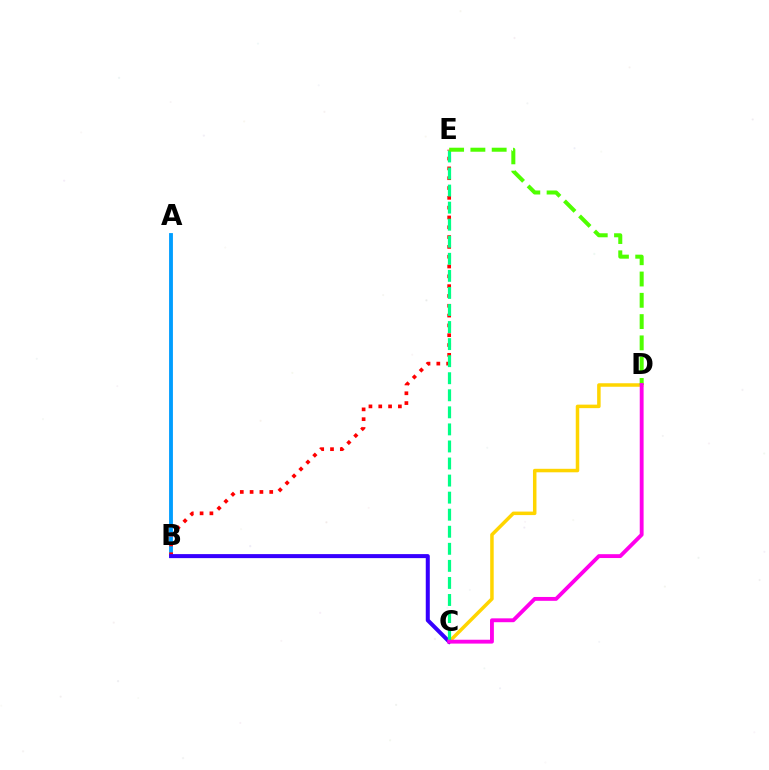{('A', 'B'): [{'color': '#009eff', 'line_style': 'solid', 'thickness': 2.76}], ('C', 'D'): [{'color': '#ffd500', 'line_style': 'solid', 'thickness': 2.52}, {'color': '#ff00ed', 'line_style': 'solid', 'thickness': 2.78}], ('B', 'E'): [{'color': '#ff0000', 'line_style': 'dotted', 'thickness': 2.67}], ('B', 'C'): [{'color': '#3700ff', 'line_style': 'solid', 'thickness': 2.9}], ('C', 'E'): [{'color': '#00ff86', 'line_style': 'dashed', 'thickness': 2.32}], ('D', 'E'): [{'color': '#4fff00', 'line_style': 'dashed', 'thickness': 2.89}]}